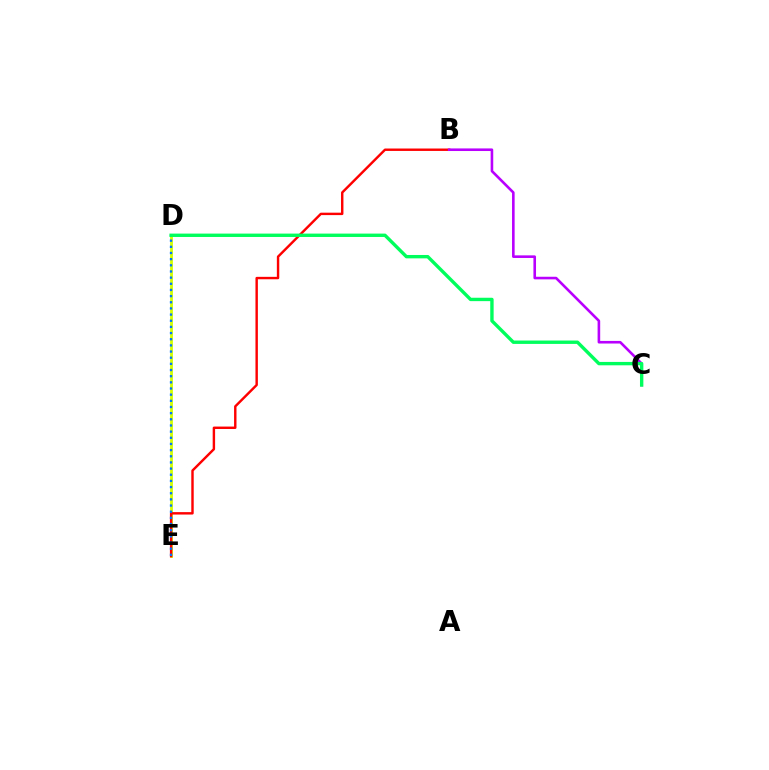{('D', 'E'): [{'color': '#d1ff00', 'line_style': 'solid', 'thickness': 2.02}, {'color': '#0074ff', 'line_style': 'dotted', 'thickness': 1.67}], ('B', 'E'): [{'color': '#ff0000', 'line_style': 'solid', 'thickness': 1.75}], ('B', 'C'): [{'color': '#b900ff', 'line_style': 'solid', 'thickness': 1.87}], ('C', 'D'): [{'color': '#00ff5c', 'line_style': 'solid', 'thickness': 2.43}]}